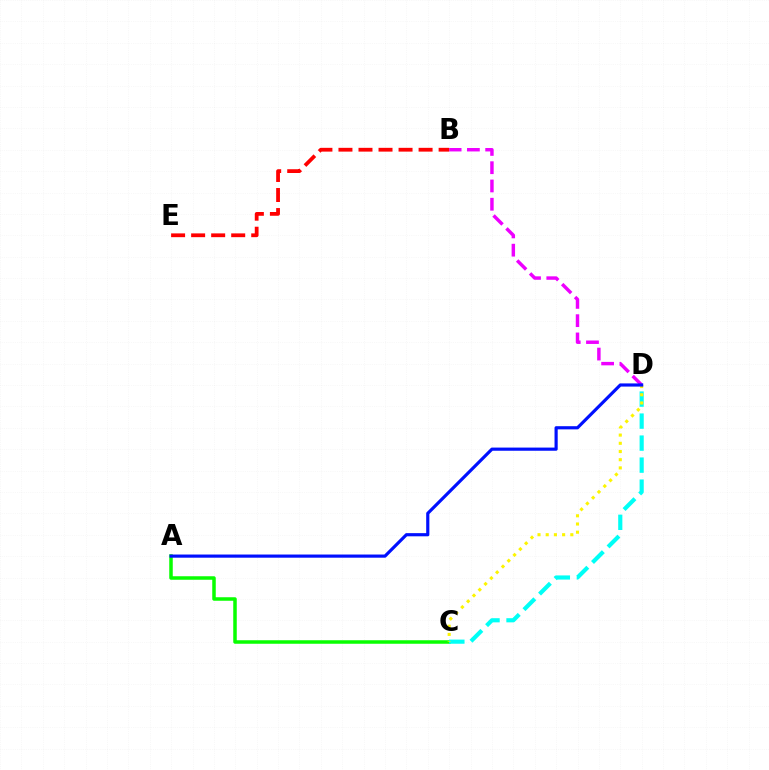{('B', 'D'): [{'color': '#ee00ff', 'line_style': 'dashed', 'thickness': 2.48}], ('A', 'C'): [{'color': '#08ff00', 'line_style': 'solid', 'thickness': 2.53}], ('C', 'D'): [{'color': '#00fff6', 'line_style': 'dashed', 'thickness': 2.99}, {'color': '#fcf500', 'line_style': 'dotted', 'thickness': 2.23}], ('A', 'D'): [{'color': '#0010ff', 'line_style': 'solid', 'thickness': 2.28}], ('B', 'E'): [{'color': '#ff0000', 'line_style': 'dashed', 'thickness': 2.72}]}